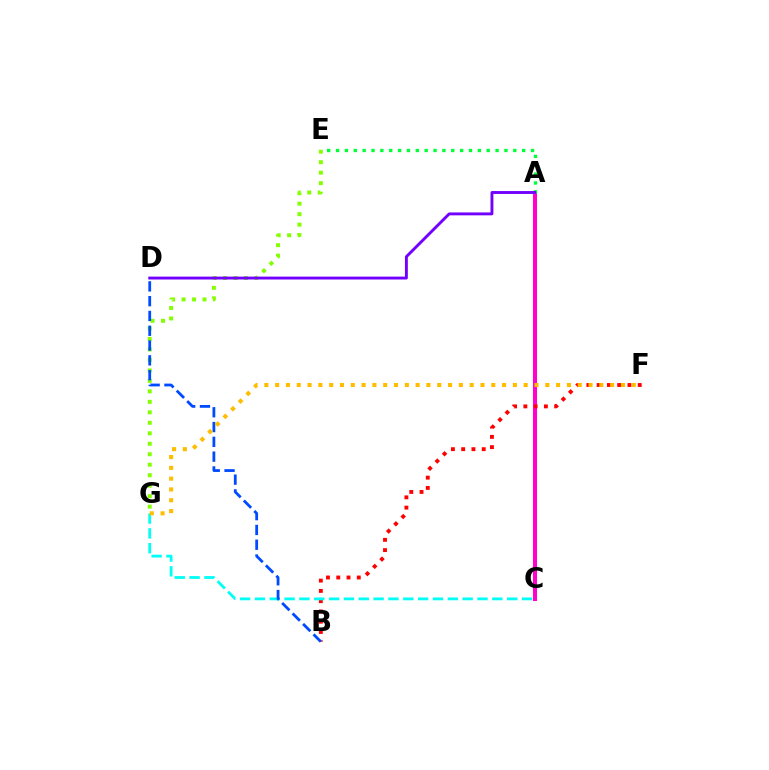{('E', 'G'): [{'color': '#84ff00', 'line_style': 'dotted', 'thickness': 2.85}], ('A', 'C'): [{'color': '#ff00cf', 'line_style': 'solid', 'thickness': 2.91}], ('A', 'E'): [{'color': '#00ff39', 'line_style': 'dotted', 'thickness': 2.41}], ('B', 'F'): [{'color': '#ff0000', 'line_style': 'dotted', 'thickness': 2.79}], ('C', 'G'): [{'color': '#00fff6', 'line_style': 'dashed', 'thickness': 2.02}], ('A', 'D'): [{'color': '#7200ff', 'line_style': 'solid', 'thickness': 2.08}], ('B', 'D'): [{'color': '#004bff', 'line_style': 'dashed', 'thickness': 2.01}], ('F', 'G'): [{'color': '#ffbd00', 'line_style': 'dotted', 'thickness': 2.94}]}